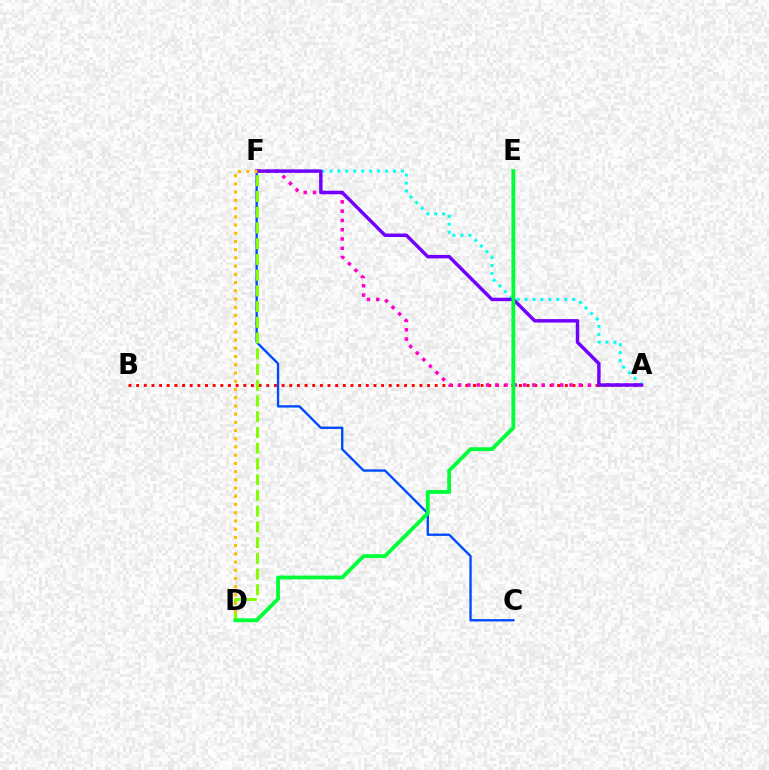{('A', 'F'): [{'color': '#00fff6', 'line_style': 'dotted', 'thickness': 2.16}, {'color': '#ff00cf', 'line_style': 'dotted', 'thickness': 2.52}, {'color': '#7200ff', 'line_style': 'solid', 'thickness': 2.48}], ('A', 'B'): [{'color': '#ff0000', 'line_style': 'dotted', 'thickness': 2.08}], ('C', 'F'): [{'color': '#004bff', 'line_style': 'solid', 'thickness': 1.7}], ('D', 'F'): [{'color': '#84ff00', 'line_style': 'dashed', 'thickness': 2.14}, {'color': '#ffbd00', 'line_style': 'dotted', 'thickness': 2.23}], ('D', 'E'): [{'color': '#00ff39', 'line_style': 'solid', 'thickness': 2.75}]}